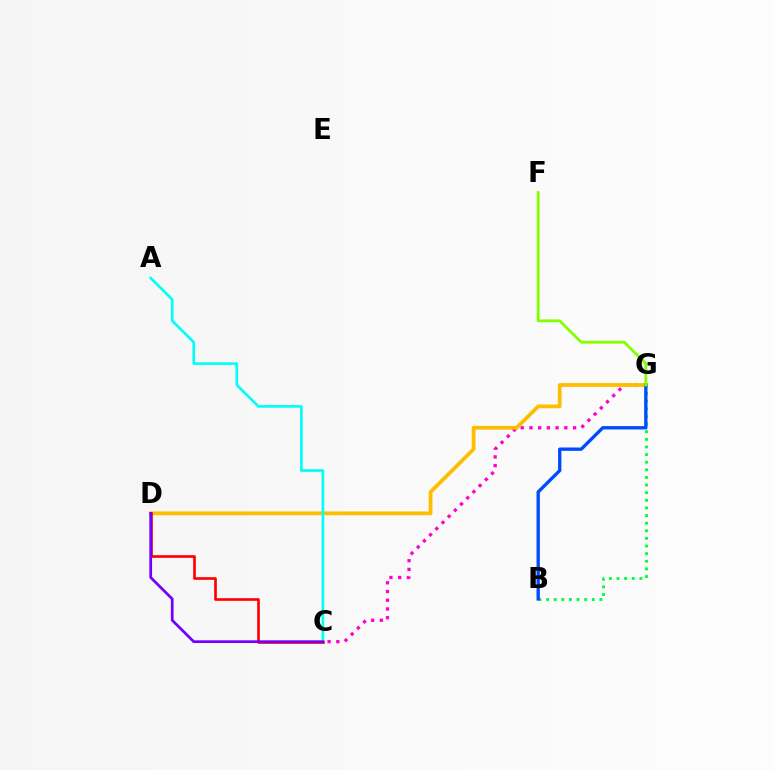{('B', 'G'): [{'color': '#00ff39', 'line_style': 'dotted', 'thickness': 2.07}, {'color': '#004bff', 'line_style': 'solid', 'thickness': 2.4}], ('C', 'G'): [{'color': '#ff00cf', 'line_style': 'dotted', 'thickness': 2.37}], ('D', 'G'): [{'color': '#ffbd00', 'line_style': 'solid', 'thickness': 2.71}], ('C', 'D'): [{'color': '#ff0000', 'line_style': 'solid', 'thickness': 1.92}, {'color': '#7200ff', 'line_style': 'solid', 'thickness': 1.96}], ('F', 'G'): [{'color': '#84ff00', 'line_style': 'solid', 'thickness': 2.03}], ('A', 'C'): [{'color': '#00fff6', 'line_style': 'solid', 'thickness': 1.91}]}